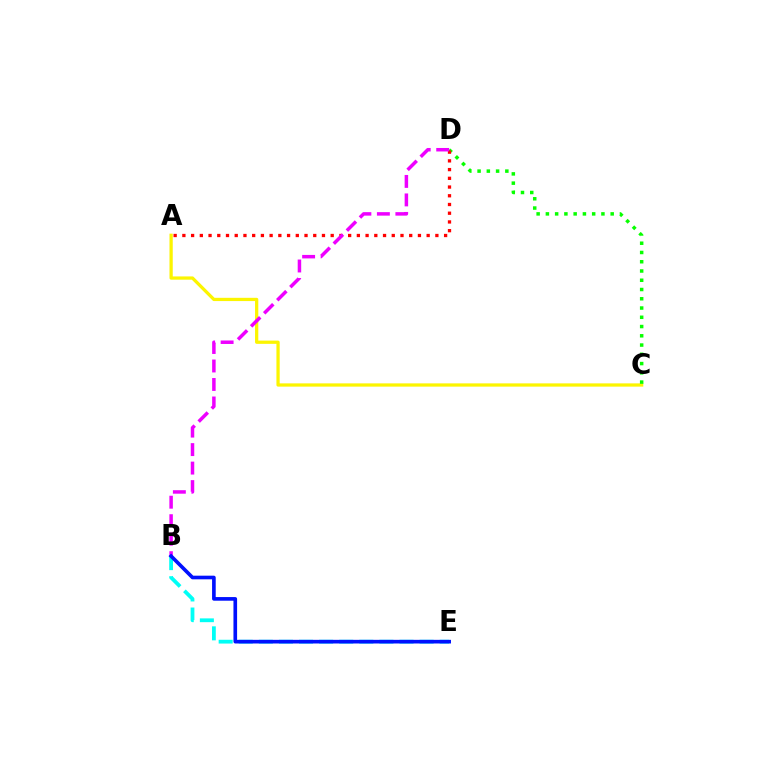{('A', 'C'): [{'color': '#fcf500', 'line_style': 'solid', 'thickness': 2.34}], ('C', 'D'): [{'color': '#08ff00', 'line_style': 'dotted', 'thickness': 2.52}], ('A', 'D'): [{'color': '#ff0000', 'line_style': 'dotted', 'thickness': 2.37}], ('B', 'E'): [{'color': '#00fff6', 'line_style': 'dashed', 'thickness': 2.73}, {'color': '#0010ff', 'line_style': 'solid', 'thickness': 2.62}], ('B', 'D'): [{'color': '#ee00ff', 'line_style': 'dashed', 'thickness': 2.51}]}